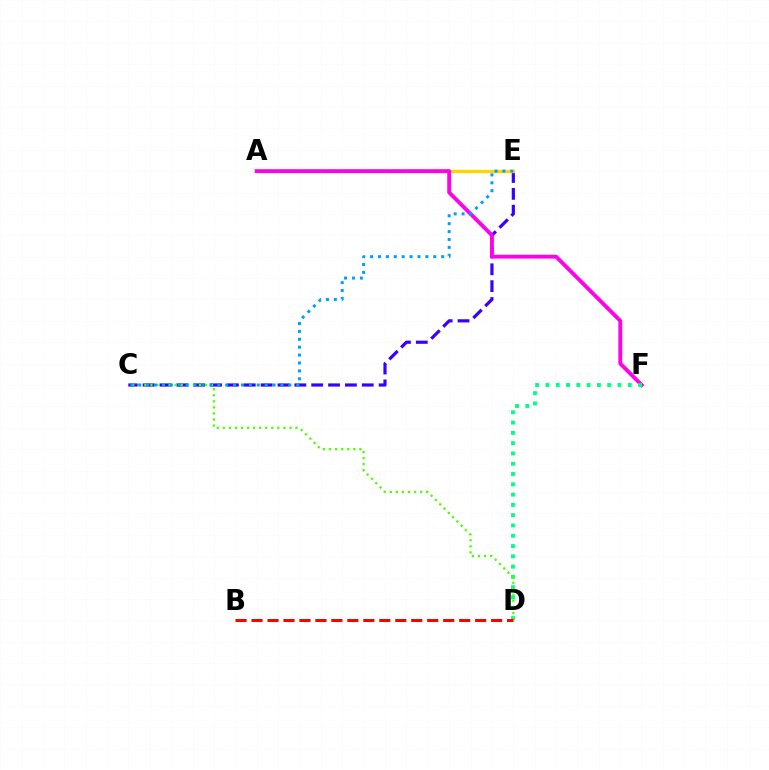{('C', 'E'): [{'color': '#3700ff', 'line_style': 'dashed', 'thickness': 2.29}, {'color': '#009eff', 'line_style': 'dotted', 'thickness': 2.15}], ('A', 'E'): [{'color': '#ffd500', 'line_style': 'solid', 'thickness': 2.41}], ('A', 'F'): [{'color': '#ff00ed', 'line_style': 'solid', 'thickness': 2.77}], ('D', 'F'): [{'color': '#00ff86', 'line_style': 'dotted', 'thickness': 2.8}], ('C', 'D'): [{'color': '#4fff00', 'line_style': 'dotted', 'thickness': 1.65}], ('B', 'D'): [{'color': '#ff0000', 'line_style': 'dashed', 'thickness': 2.17}]}